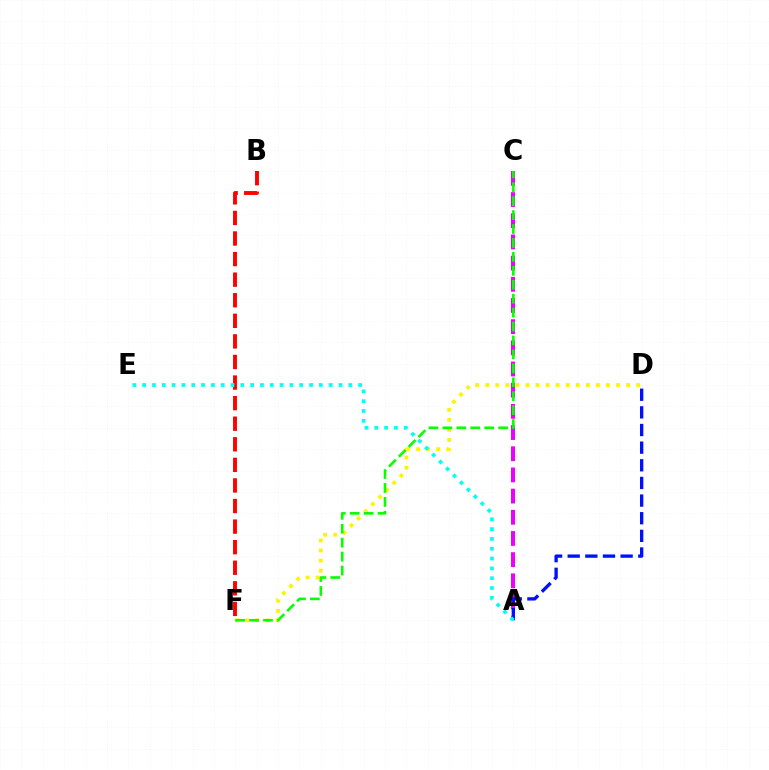{('A', 'C'): [{'color': '#ee00ff', 'line_style': 'dashed', 'thickness': 2.88}], ('D', 'F'): [{'color': '#fcf500', 'line_style': 'dotted', 'thickness': 2.73}], ('A', 'D'): [{'color': '#0010ff', 'line_style': 'dashed', 'thickness': 2.4}], ('B', 'F'): [{'color': '#ff0000', 'line_style': 'dashed', 'thickness': 2.8}], ('C', 'F'): [{'color': '#08ff00', 'line_style': 'dashed', 'thickness': 1.89}], ('A', 'E'): [{'color': '#00fff6', 'line_style': 'dotted', 'thickness': 2.67}]}